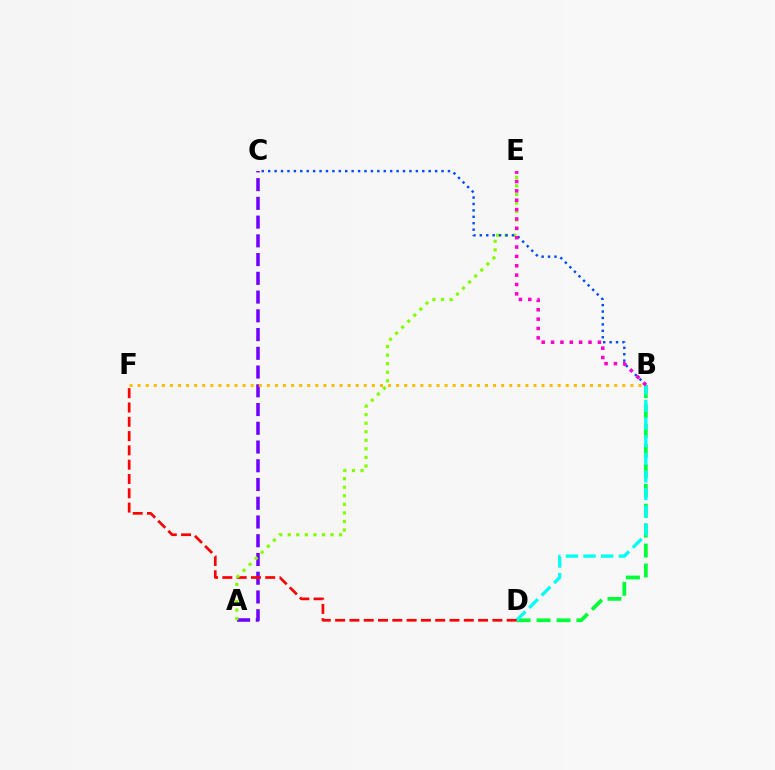{('A', 'C'): [{'color': '#7200ff', 'line_style': 'dashed', 'thickness': 2.55}], ('B', 'D'): [{'color': '#00ff39', 'line_style': 'dashed', 'thickness': 2.71}, {'color': '#00fff6', 'line_style': 'dashed', 'thickness': 2.39}], ('B', 'F'): [{'color': '#ffbd00', 'line_style': 'dotted', 'thickness': 2.19}], ('D', 'F'): [{'color': '#ff0000', 'line_style': 'dashed', 'thickness': 1.94}], ('A', 'E'): [{'color': '#84ff00', 'line_style': 'dotted', 'thickness': 2.33}], ('B', 'C'): [{'color': '#004bff', 'line_style': 'dotted', 'thickness': 1.74}], ('B', 'E'): [{'color': '#ff00cf', 'line_style': 'dotted', 'thickness': 2.54}]}